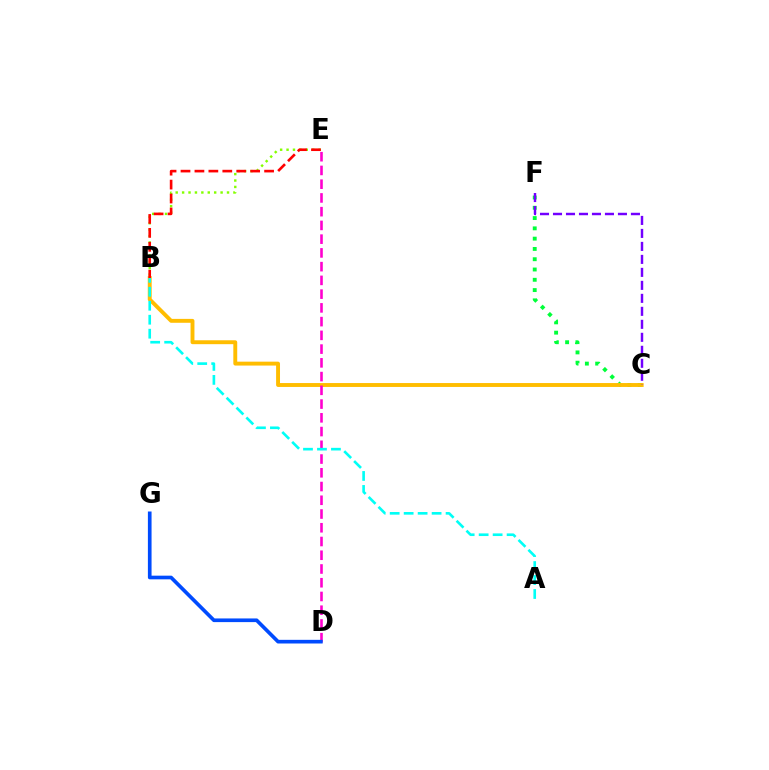{('C', 'F'): [{'color': '#00ff39', 'line_style': 'dotted', 'thickness': 2.79}, {'color': '#7200ff', 'line_style': 'dashed', 'thickness': 1.76}], ('B', 'C'): [{'color': '#ffbd00', 'line_style': 'solid', 'thickness': 2.81}], ('B', 'E'): [{'color': '#84ff00', 'line_style': 'dotted', 'thickness': 1.74}, {'color': '#ff0000', 'line_style': 'dashed', 'thickness': 1.89}], ('D', 'E'): [{'color': '#ff00cf', 'line_style': 'dashed', 'thickness': 1.87}], ('D', 'G'): [{'color': '#004bff', 'line_style': 'solid', 'thickness': 2.64}], ('A', 'B'): [{'color': '#00fff6', 'line_style': 'dashed', 'thickness': 1.9}]}